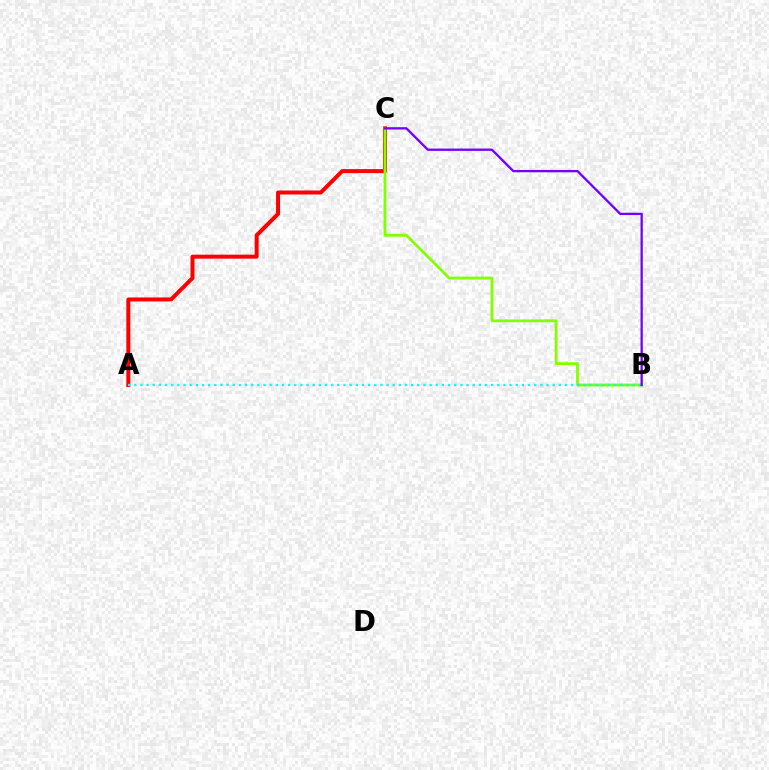{('A', 'C'): [{'color': '#ff0000', 'line_style': 'solid', 'thickness': 2.88}], ('B', 'C'): [{'color': '#84ff00', 'line_style': 'solid', 'thickness': 2.01}, {'color': '#7200ff', 'line_style': 'solid', 'thickness': 1.66}], ('A', 'B'): [{'color': '#00fff6', 'line_style': 'dotted', 'thickness': 1.67}]}